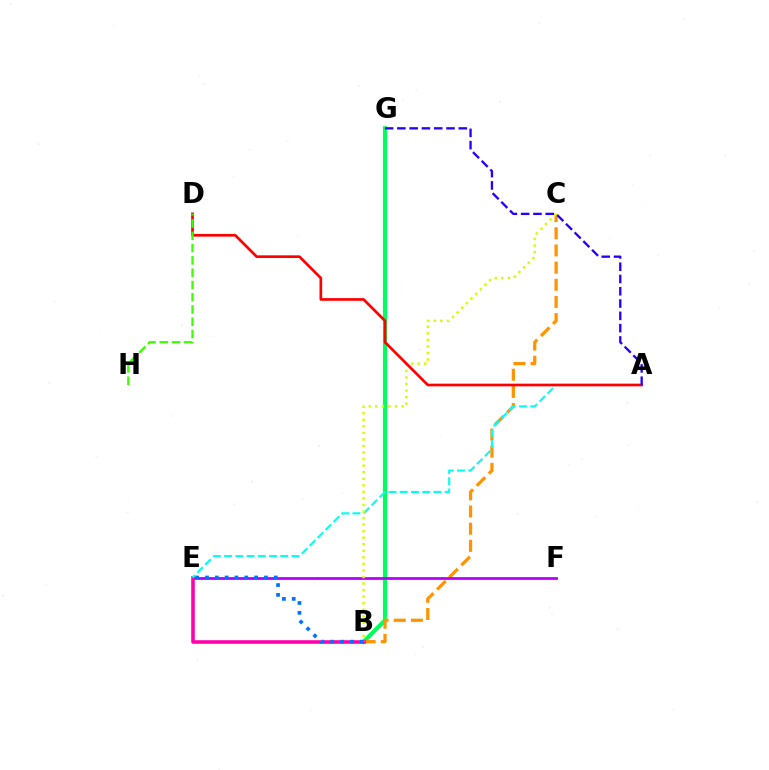{('B', 'G'): [{'color': '#00ff5c', 'line_style': 'solid', 'thickness': 2.98}], ('B', 'C'): [{'color': '#ff9400', 'line_style': 'dashed', 'thickness': 2.33}, {'color': '#d1ff00', 'line_style': 'dotted', 'thickness': 1.78}], ('E', 'F'): [{'color': '#b900ff', 'line_style': 'solid', 'thickness': 2.01}], ('B', 'E'): [{'color': '#ff00ac', 'line_style': 'solid', 'thickness': 2.57}, {'color': '#0074ff', 'line_style': 'dotted', 'thickness': 2.67}], ('A', 'E'): [{'color': '#00fff6', 'line_style': 'dashed', 'thickness': 1.53}], ('A', 'D'): [{'color': '#ff0000', 'line_style': 'solid', 'thickness': 1.94}], ('D', 'H'): [{'color': '#3dff00', 'line_style': 'dashed', 'thickness': 1.67}], ('A', 'G'): [{'color': '#2500ff', 'line_style': 'dashed', 'thickness': 1.67}]}